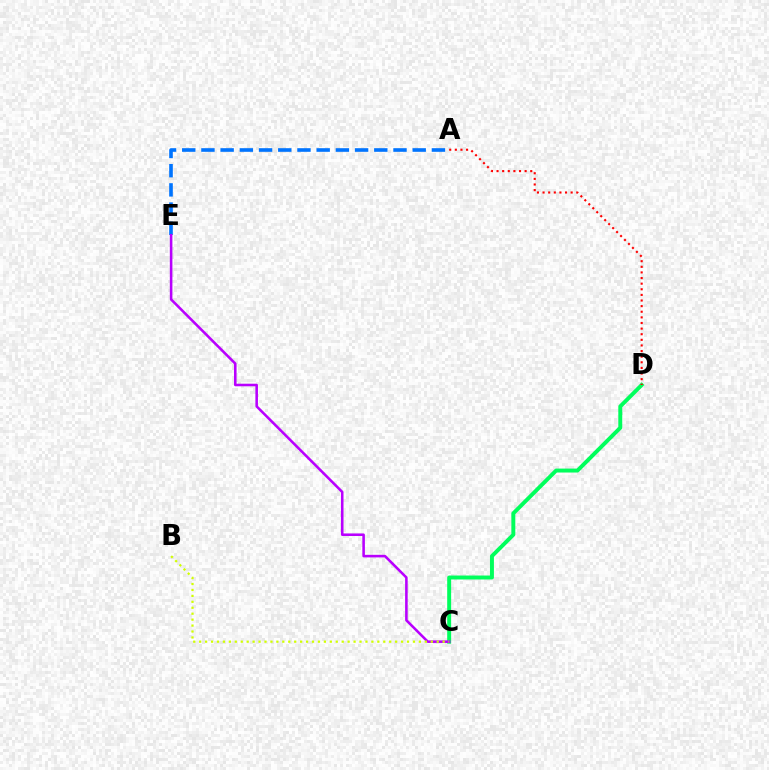{('C', 'D'): [{'color': '#00ff5c', 'line_style': 'solid', 'thickness': 2.84}], ('A', 'E'): [{'color': '#0074ff', 'line_style': 'dashed', 'thickness': 2.61}], ('A', 'D'): [{'color': '#ff0000', 'line_style': 'dotted', 'thickness': 1.53}], ('C', 'E'): [{'color': '#b900ff', 'line_style': 'solid', 'thickness': 1.85}], ('B', 'C'): [{'color': '#d1ff00', 'line_style': 'dotted', 'thickness': 1.61}]}